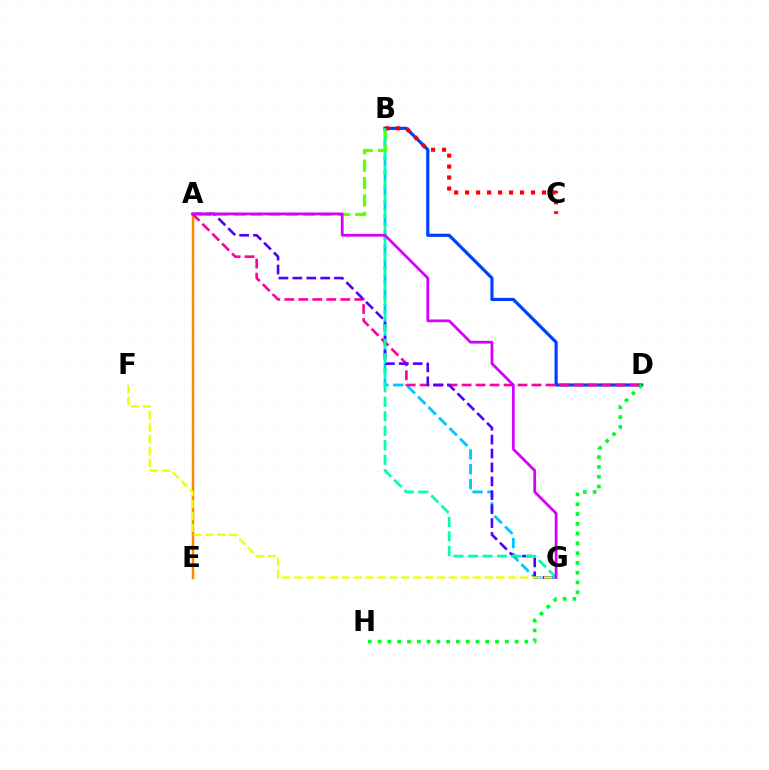{('B', 'D'): [{'color': '#003fff', 'line_style': 'solid', 'thickness': 2.28}], ('B', 'G'): [{'color': '#00c7ff', 'line_style': 'dashed', 'thickness': 2.02}, {'color': '#00ffaf', 'line_style': 'dashed', 'thickness': 1.97}], ('A', 'E'): [{'color': '#ff8800', 'line_style': 'solid', 'thickness': 1.79}], ('D', 'H'): [{'color': '#00ff27', 'line_style': 'dotted', 'thickness': 2.66}], ('A', 'D'): [{'color': '#ff00a0', 'line_style': 'dashed', 'thickness': 1.9}], ('A', 'B'): [{'color': '#66ff00', 'line_style': 'dashed', 'thickness': 2.36}], ('B', 'C'): [{'color': '#ff0000', 'line_style': 'dotted', 'thickness': 2.98}], ('A', 'G'): [{'color': '#4f00ff', 'line_style': 'dashed', 'thickness': 1.89}, {'color': '#d600ff', 'line_style': 'solid', 'thickness': 1.99}], ('F', 'G'): [{'color': '#eeff00', 'line_style': 'dashed', 'thickness': 1.62}]}